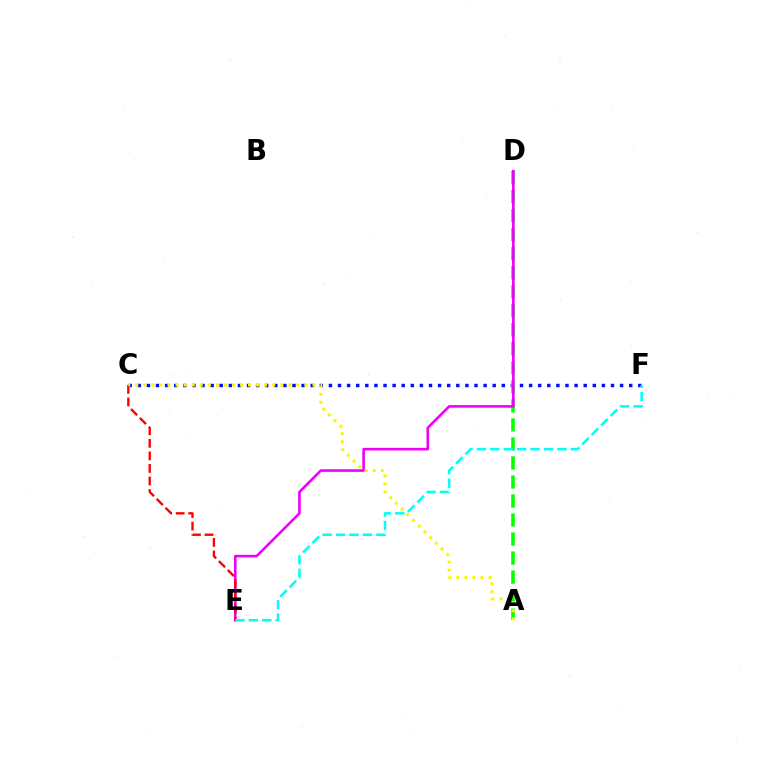{('C', 'F'): [{'color': '#0010ff', 'line_style': 'dotted', 'thickness': 2.47}], ('A', 'D'): [{'color': '#08ff00', 'line_style': 'dashed', 'thickness': 2.58}], ('D', 'E'): [{'color': '#ee00ff', 'line_style': 'solid', 'thickness': 1.88}], ('C', 'E'): [{'color': '#ff0000', 'line_style': 'dashed', 'thickness': 1.71}], ('E', 'F'): [{'color': '#00fff6', 'line_style': 'dashed', 'thickness': 1.82}], ('A', 'C'): [{'color': '#fcf500', 'line_style': 'dotted', 'thickness': 2.19}]}